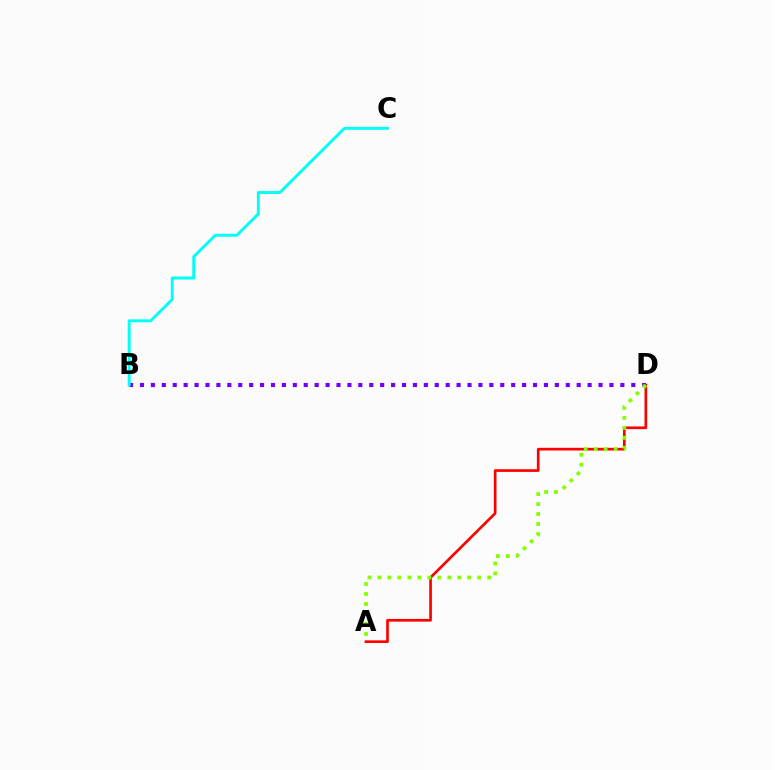{('A', 'D'): [{'color': '#ff0000', 'line_style': 'solid', 'thickness': 1.93}, {'color': '#84ff00', 'line_style': 'dotted', 'thickness': 2.71}], ('B', 'D'): [{'color': '#7200ff', 'line_style': 'dotted', 'thickness': 2.97}], ('B', 'C'): [{'color': '#00fff6', 'line_style': 'solid', 'thickness': 2.11}]}